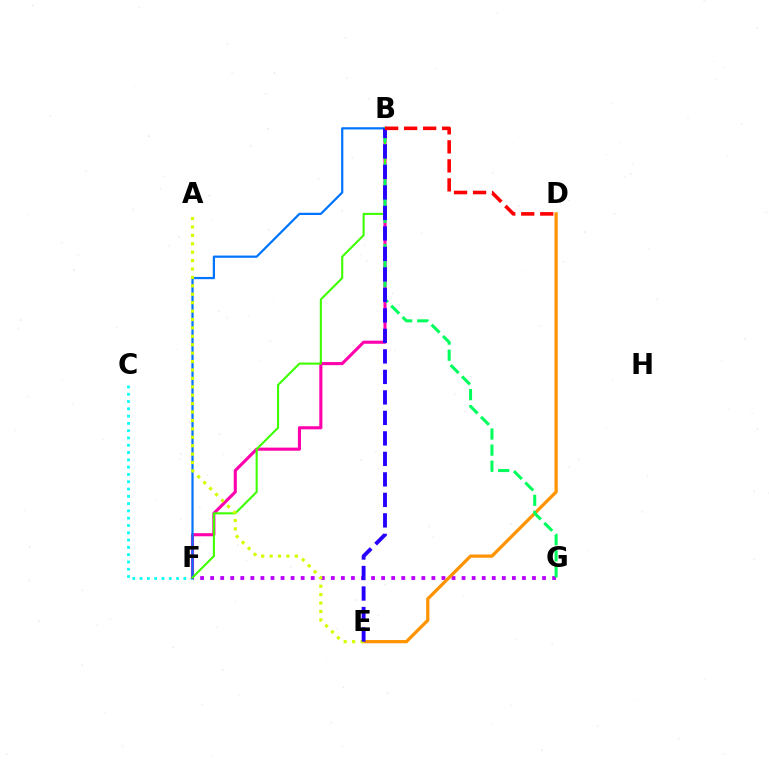{('C', 'F'): [{'color': '#00fff6', 'line_style': 'dotted', 'thickness': 1.98}], ('B', 'F'): [{'color': '#ff00ac', 'line_style': 'solid', 'thickness': 2.23}, {'color': '#0074ff', 'line_style': 'solid', 'thickness': 1.6}, {'color': '#3dff00', 'line_style': 'solid', 'thickness': 1.5}], ('F', 'G'): [{'color': '#b900ff', 'line_style': 'dotted', 'thickness': 2.73}], ('D', 'E'): [{'color': '#ff9400', 'line_style': 'solid', 'thickness': 2.34}], ('B', 'G'): [{'color': '#00ff5c', 'line_style': 'dashed', 'thickness': 2.19}], ('A', 'E'): [{'color': '#d1ff00', 'line_style': 'dotted', 'thickness': 2.29}], ('B', 'E'): [{'color': '#2500ff', 'line_style': 'dashed', 'thickness': 2.78}], ('B', 'D'): [{'color': '#ff0000', 'line_style': 'dashed', 'thickness': 2.58}]}